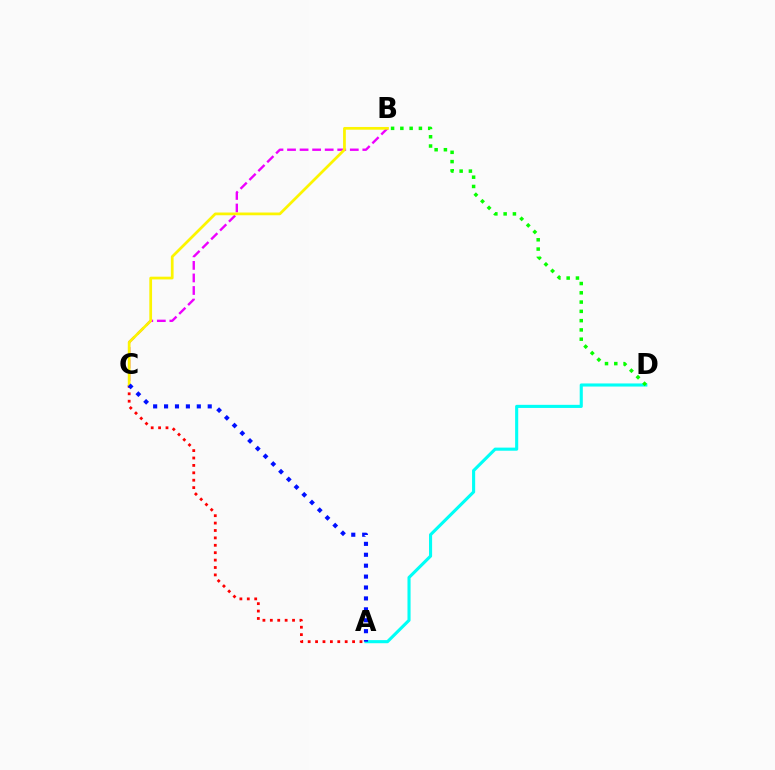{('A', 'D'): [{'color': '#00fff6', 'line_style': 'solid', 'thickness': 2.23}], ('B', 'D'): [{'color': '#08ff00', 'line_style': 'dotted', 'thickness': 2.52}], ('B', 'C'): [{'color': '#ee00ff', 'line_style': 'dashed', 'thickness': 1.71}, {'color': '#fcf500', 'line_style': 'solid', 'thickness': 1.97}], ('A', 'C'): [{'color': '#ff0000', 'line_style': 'dotted', 'thickness': 2.01}, {'color': '#0010ff', 'line_style': 'dotted', 'thickness': 2.97}]}